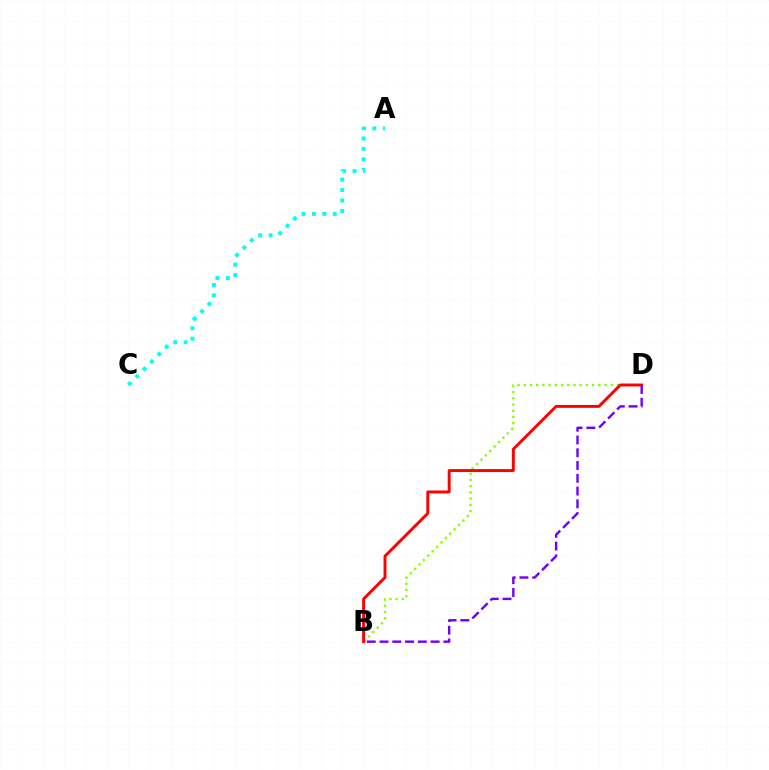{('B', 'D'): [{'color': '#84ff00', 'line_style': 'dotted', 'thickness': 1.69}, {'color': '#ff0000', 'line_style': 'solid', 'thickness': 2.11}, {'color': '#7200ff', 'line_style': 'dashed', 'thickness': 1.73}], ('A', 'C'): [{'color': '#00fff6', 'line_style': 'dotted', 'thickness': 2.83}]}